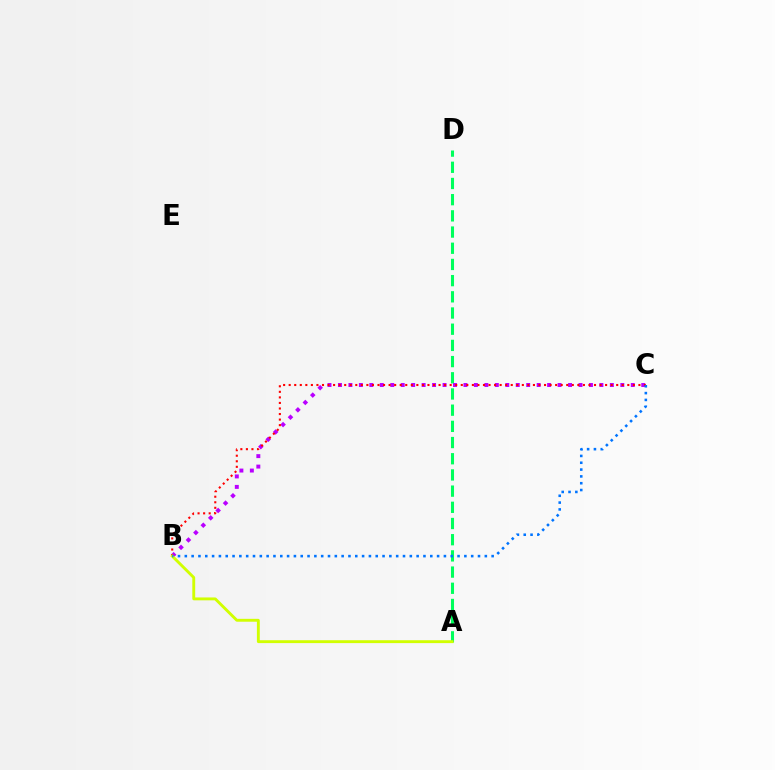{('A', 'D'): [{'color': '#00ff5c', 'line_style': 'dashed', 'thickness': 2.2}], ('B', 'C'): [{'color': '#b900ff', 'line_style': 'dotted', 'thickness': 2.84}, {'color': '#ff0000', 'line_style': 'dotted', 'thickness': 1.51}, {'color': '#0074ff', 'line_style': 'dotted', 'thickness': 1.85}], ('A', 'B'): [{'color': '#d1ff00', 'line_style': 'solid', 'thickness': 2.07}]}